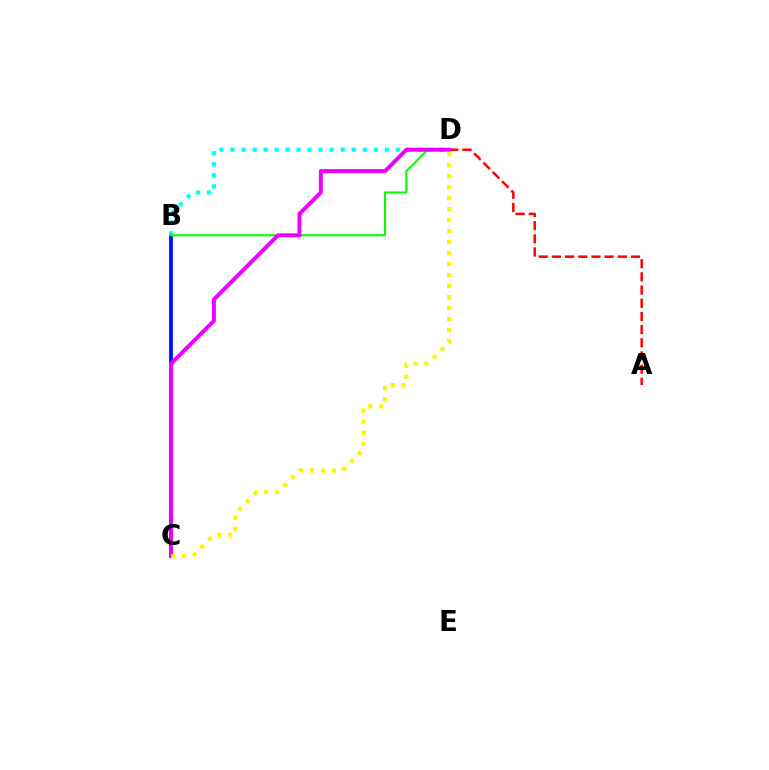{('B', 'C'): [{'color': '#0010ff', 'line_style': 'solid', 'thickness': 2.75}], ('B', 'D'): [{'color': '#00fff6', 'line_style': 'dotted', 'thickness': 3.0}, {'color': '#08ff00', 'line_style': 'solid', 'thickness': 1.54}], ('A', 'D'): [{'color': '#ff0000', 'line_style': 'dashed', 'thickness': 1.79}], ('C', 'D'): [{'color': '#ee00ff', 'line_style': 'solid', 'thickness': 2.84}, {'color': '#fcf500', 'line_style': 'dotted', 'thickness': 2.98}]}